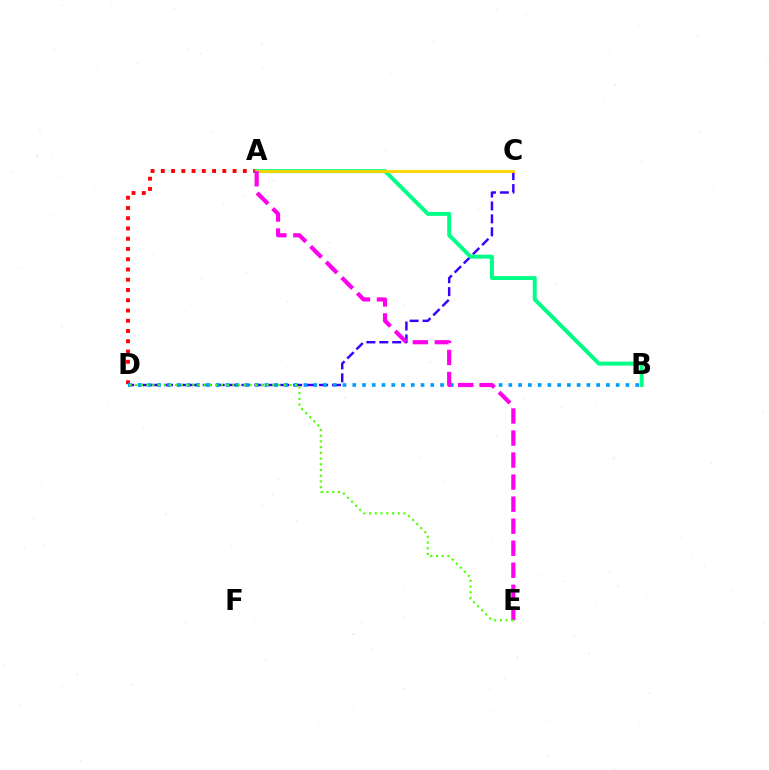{('A', 'D'): [{'color': '#ff0000', 'line_style': 'dotted', 'thickness': 2.79}], ('C', 'D'): [{'color': '#3700ff', 'line_style': 'dashed', 'thickness': 1.76}], ('B', 'D'): [{'color': '#009eff', 'line_style': 'dotted', 'thickness': 2.65}], ('A', 'B'): [{'color': '#00ff86', 'line_style': 'solid', 'thickness': 2.85}], ('A', 'C'): [{'color': '#ffd500', 'line_style': 'solid', 'thickness': 2.03}], ('A', 'E'): [{'color': '#ff00ed', 'line_style': 'dashed', 'thickness': 2.99}], ('D', 'E'): [{'color': '#4fff00', 'line_style': 'dotted', 'thickness': 1.55}]}